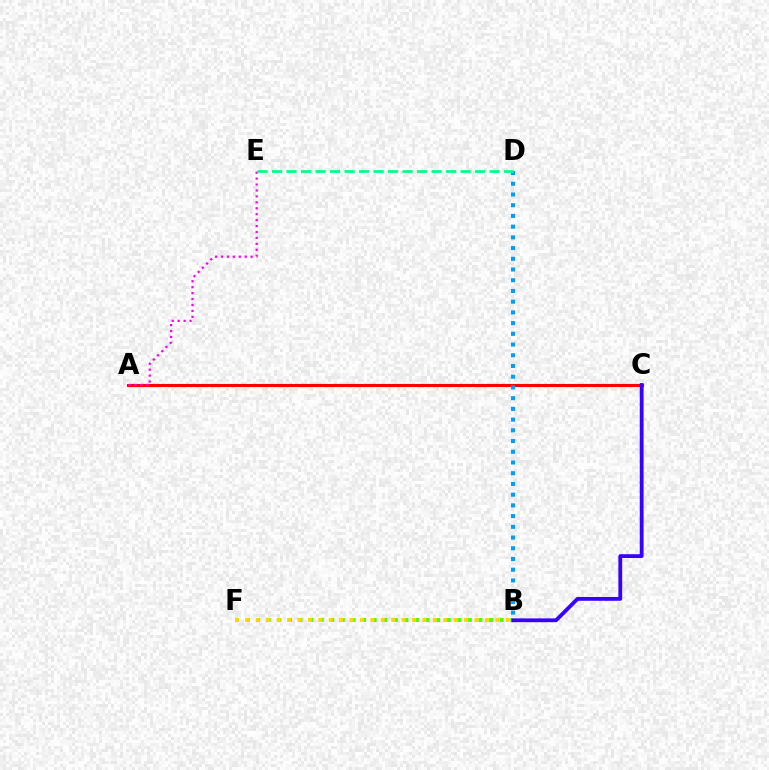{('A', 'C'): [{'color': '#ff0000', 'line_style': 'solid', 'thickness': 2.25}], ('B', 'F'): [{'color': '#4fff00', 'line_style': 'dotted', 'thickness': 2.88}, {'color': '#ffd500', 'line_style': 'dotted', 'thickness': 2.83}], ('A', 'E'): [{'color': '#ff00ed', 'line_style': 'dotted', 'thickness': 1.61}], ('B', 'D'): [{'color': '#009eff', 'line_style': 'dotted', 'thickness': 2.91}], ('B', 'C'): [{'color': '#3700ff', 'line_style': 'solid', 'thickness': 2.75}], ('D', 'E'): [{'color': '#00ff86', 'line_style': 'dashed', 'thickness': 1.97}]}